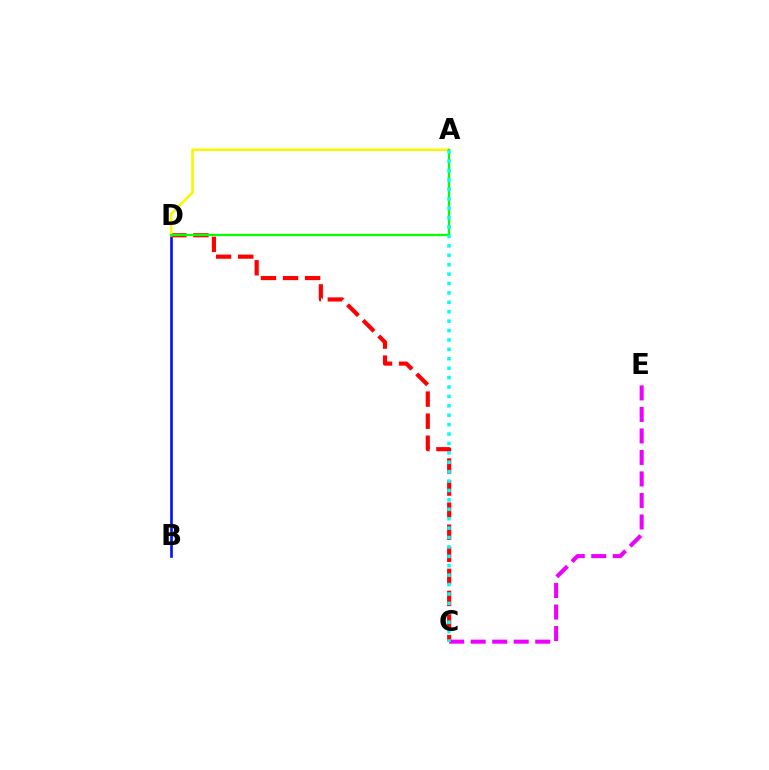{('B', 'D'): [{'color': '#0010ff', 'line_style': 'solid', 'thickness': 1.9}], ('C', 'E'): [{'color': '#ee00ff', 'line_style': 'dashed', 'thickness': 2.92}], ('C', 'D'): [{'color': '#ff0000', 'line_style': 'dashed', 'thickness': 3.0}], ('A', 'D'): [{'color': '#fcf500', 'line_style': 'solid', 'thickness': 1.84}, {'color': '#08ff00', 'line_style': 'solid', 'thickness': 1.63}], ('A', 'C'): [{'color': '#00fff6', 'line_style': 'dotted', 'thickness': 2.56}]}